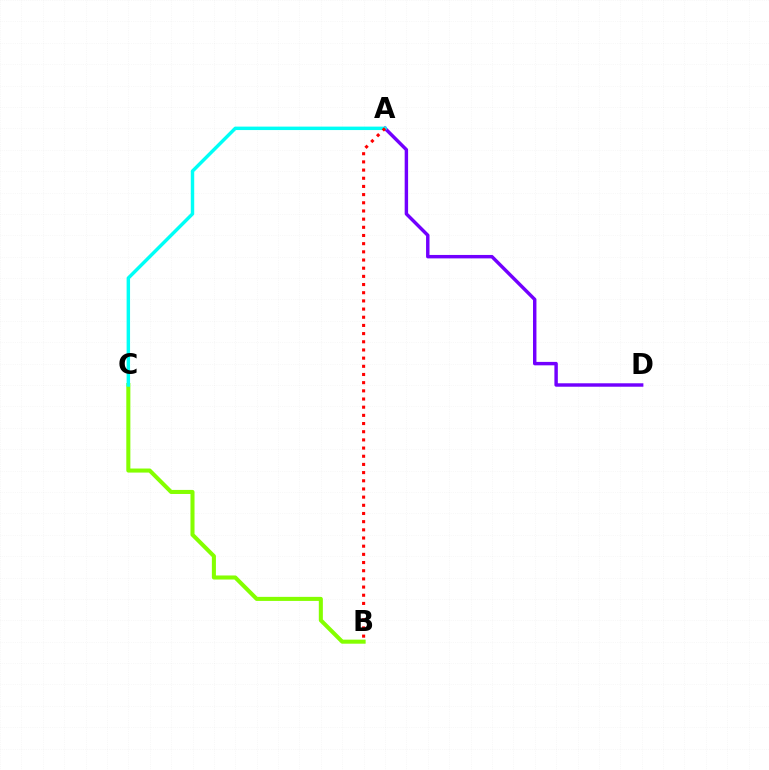{('A', 'D'): [{'color': '#7200ff', 'line_style': 'solid', 'thickness': 2.47}], ('B', 'C'): [{'color': '#84ff00', 'line_style': 'solid', 'thickness': 2.92}], ('A', 'C'): [{'color': '#00fff6', 'line_style': 'solid', 'thickness': 2.48}], ('A', 'B'): [{'color': '#ff0000', 'line_style': 'dotted', 'thickness': 2.22}]}